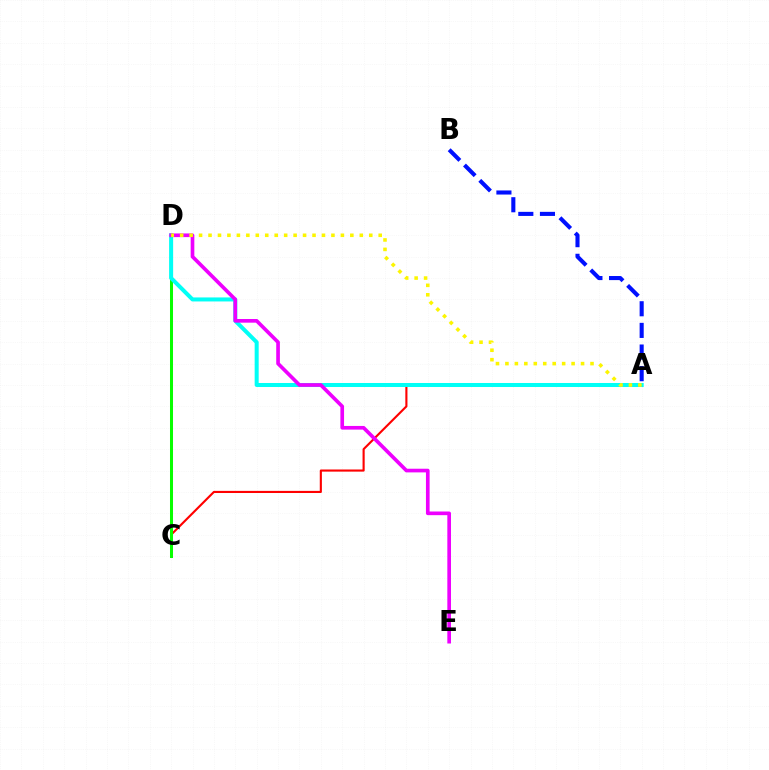{('A', 'C'): [{'color': '#ff0000', 'line_style': 'solid', 'thickness': 1.53}], ('C', 'D'): [{'color': '#08ff00', 'line_style': 'solid', 'thickness': 2.18}], ('A', 'D'): [{'color': '#00fff6', 'line_style': 'solid', 'thickness': 2.89}, {'color': '#fcf500', 'line_style': 'dotted', 'thickness': 2.57}], ('D', 'E'): [{'color': '#ee00ff', 'line_style': 'solid', 'thickness': 2.64}], ('A', 'B'): [{'color': '#0010ff', 'line_style': 'dashed', 'thickness': 2.94}]}